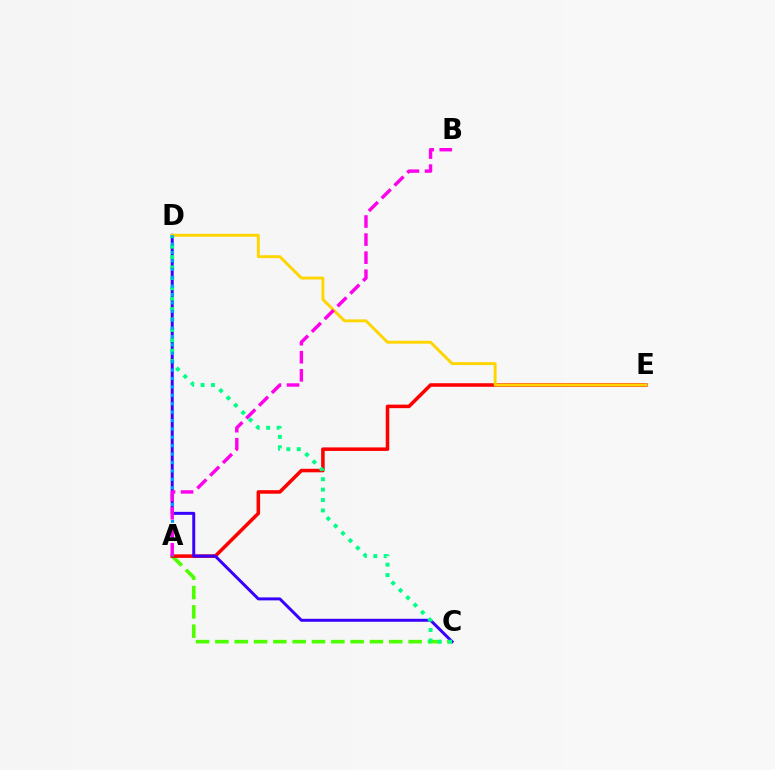{('A', 'C'): [{'color': '#4fff00', 'line_style': 'dashed', 'thickness': 2.62}], ('A', 'E'): [{'color': '#ff0000', 'line_style': 'solid', 'thickness': 2.55}], ('C', 'D'): [{'color': '#3700ff', 'line_style': 'solid', 'thickness': 2.14}, {'color': '#00ff86', 'line_style': 'dotted', 'thickness': 2.83}], ('D', 'E'): [{'color': '#ffd500', 'line_style': 'solid', 'thickness': 2.09}], ('A', 'D'): [{'color': '#009eff', 'line_style': 'dotted', 'thickness': 2.28}], ('A', 'B'): [{'color': '#ff00ed', 'line_style': 'dashed', 'thickness': 2.45}]}